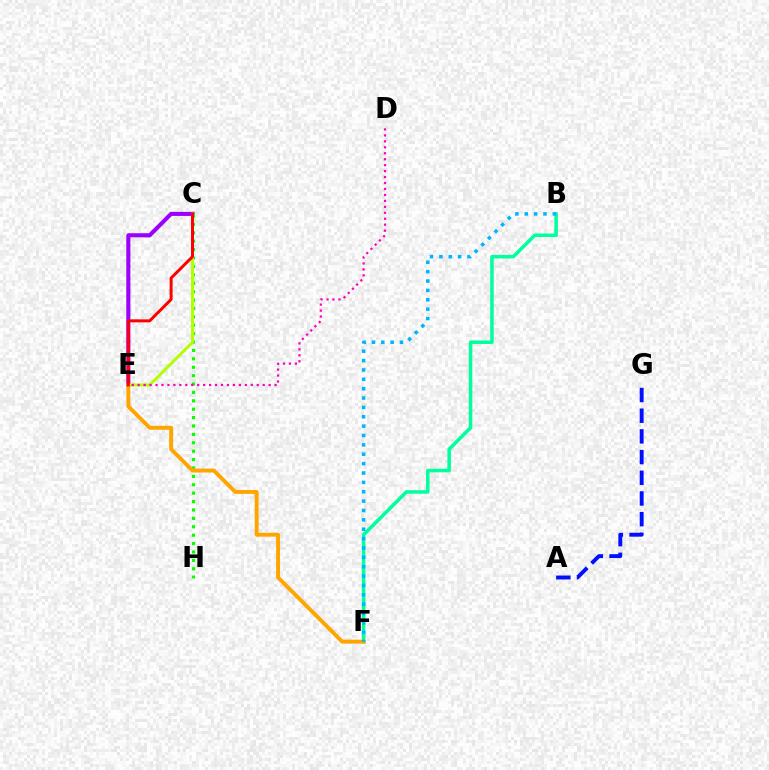{('C', 'E'): [{'color': '#9b00ff', 'line_style': 'solid', 'thickness': 2.95}, {'color': '#b3ff00', 'line_style': 'solid', 'thickness': 2.16}, {'color': '#ff0000', 'line_style': 'solid', 'thickness': 2.15}], ('B', 'F'): [{'color': '#00ff9d', 'line_style': 'solid', 'thickness': 2.52}, {'color': '#00b5ff', 'line_style': 'dotted', 'thickness': 2.55}], ('C', 'H'): [{'color': '#08ff00', 'line_style': 'dotted', 'thickness': 2.28}], ('E', 'F'): [{'color': '#ffa500', 'line_style': 'solid', 'thickness': 2.81}], ('D', 'E'): [{'color': '#ff00bd', 'line_style': 'dotted', 'thickness': 1.62}], ('A', 'G'): [{'color': '#0010ff', 'line_style': 'dashed', 'thickness': 2.81}]}